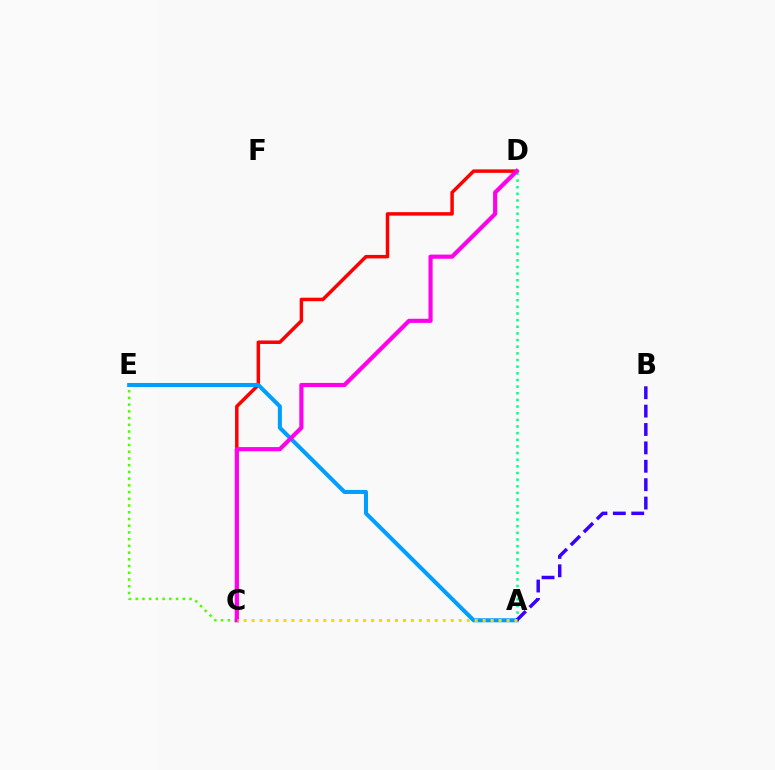{('C', 'D'): [{'color': '#ff0000', 'line_style': 'solid', 'thickness': 2.5}, {'color': '#ff00ed', 'line_style': 'solid', 'thickness': 2.98}], ('A', 'D'): [{'color': '#00ff86', 'line_style': 'dotted', 'thickness': 1.81}], ('C', 'E'): [{'color': '#4fff00', 'line_style': 'dotted', 'thickness': 1.83}], ('A', 'E'): [{'color': '#009eff', 'line_style': 'solid', 'thickness': 2.91}], ('A', 'B'): [{'color': '#3700ff', 'line_style': 'dashed', 'thickness': 2.5}], ('A', 'C'): [{'color': '#ffd500', 'line_style': 'dotted', 'thickness': 2.16}]}